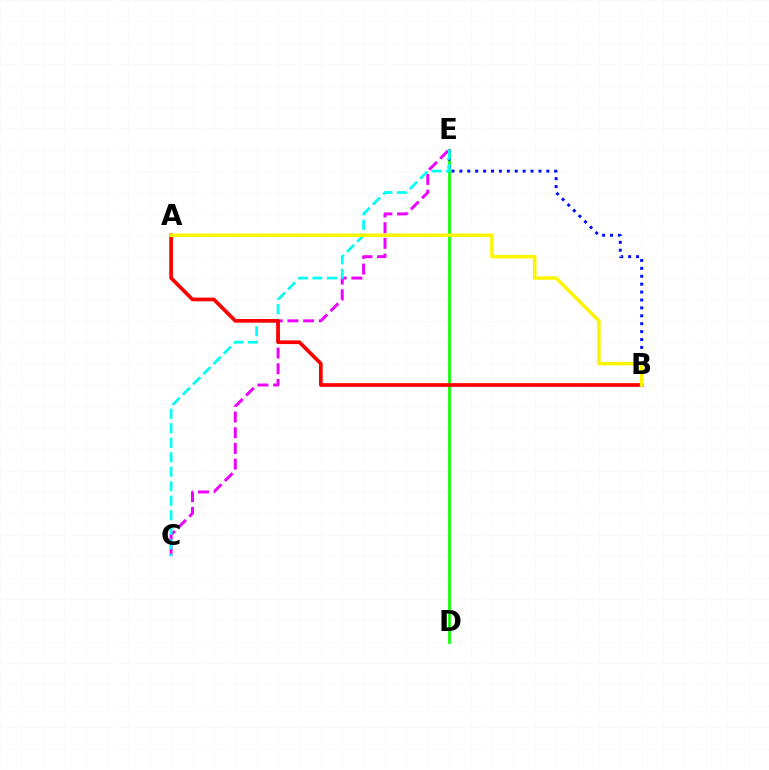{('C', 'E'): [{'color': '#ee00ff', 'line_style': 'dashed', 'thickness': 2.13}, {'color': '#00fff6', 'line_style': 'dashed', 'thickness': 1.97}], ('D', 'E'): [{'color': '#08ff00', 'line_style': 'solid', 'thickness': 1.93}], ('B', 'E'): [{'color': '#0010ff', 'line_style': 'dotted', 'thickness': 2.15}], ('A', 'B'): [{'color': '#ff0000', 'line_style': 'solid', 'thickness': 2.66}, {'color': '#fcf500', 'line_style': 'solid', 'thickness': 2.54}]}